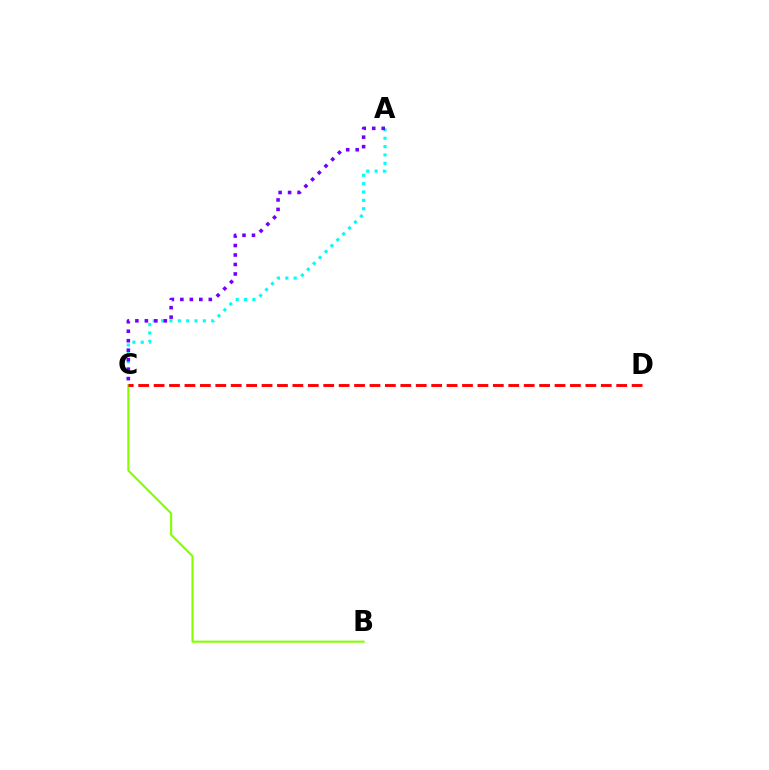{('B', 'C'): [{'color': '#84ff00', 'line_style': 'solid', 'thickness': 1.52}], ('A', 'C'): [{'color': '#00fff6', 'line_style': 'dotted', 'thickness': 2.27}, {'color': '#7200ff', 'line_style': 'dotted', 'thickness': 2.58}], ('C', 'D'): [{'color': '#ff0000', 'line_style': 'dashed', 'thickness': 2.09}]}